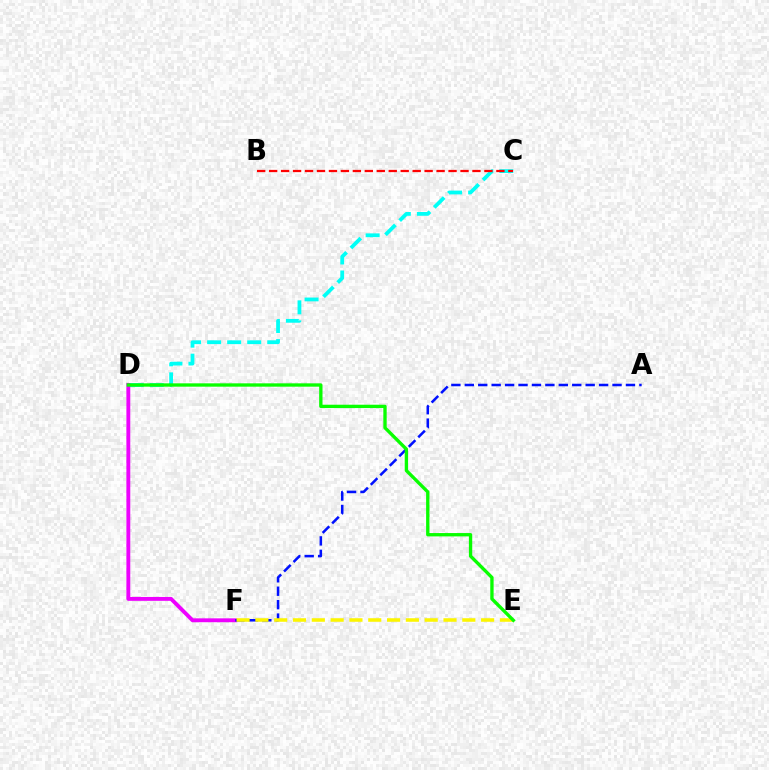{('C', 'D'): [{'color': '#00fff6', 'line_style': 'dashed', 'thickness': 2.72}], ('D', 'F'): [{'color': '#ee00ff', 'line_style': 'solid', 'thickness': 2.79}], ('A', 'F'): [{'color': '#0010ff', 'line_style': 'dashed', 'thickness': 1.82}], ('B', 'C'): [{'color': '#ff0000', 'line_style': 'dashed', 'thickness': 1.62}], ('E', 'F'): [{'color': '#fcf500', 'line_style': 'dashed', 'thickness': 2.56}], ('D', 'E'): [{'color': '#08ff00', 'line_style': 'solid', 'thickness': 2.4}]}